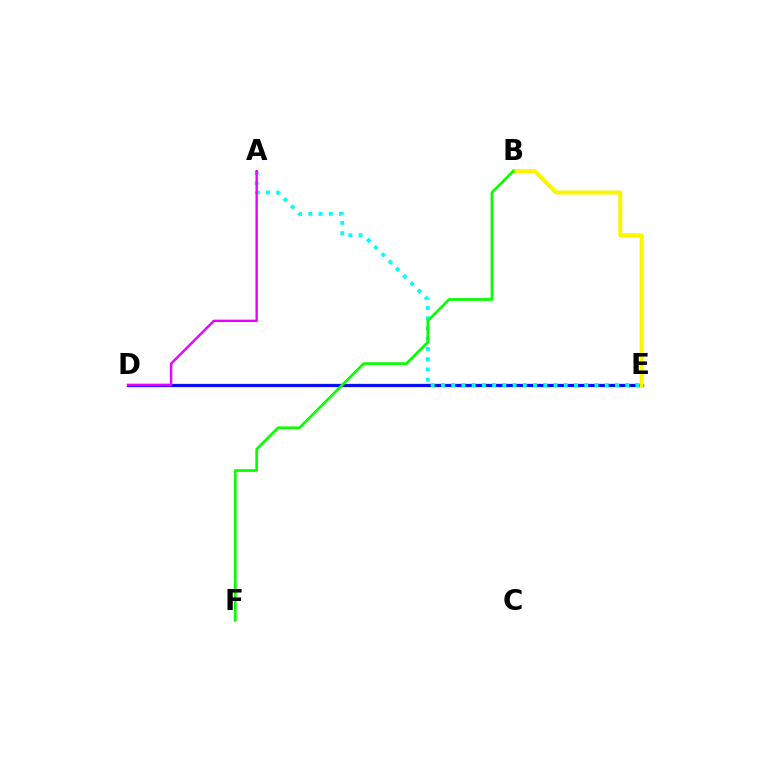{('D', 'E'): [{'color': '#ff0000', 'line_style': 'solid', 'thickness': 2.4}, {'color': '#0010ff', 'line_style': 'solid', 'thickness': 2.09}], ('A', 'E'): [{'color': '#00fff6', 'line_style': 'dotted', 'thickness': 2.78}], ('B', 'E'): [{'color': '#fcf500', 'line_style': 'solid', 'thickness': 2.89}], ('A', 'D'): [{'color': '#ee00ff', 'line_style': 'solid', 'thickness': 1.73}], ('B', 'F'): [{'color': '#08ff00', 'line_style': 'solid', 'thickness': 1.94}]}